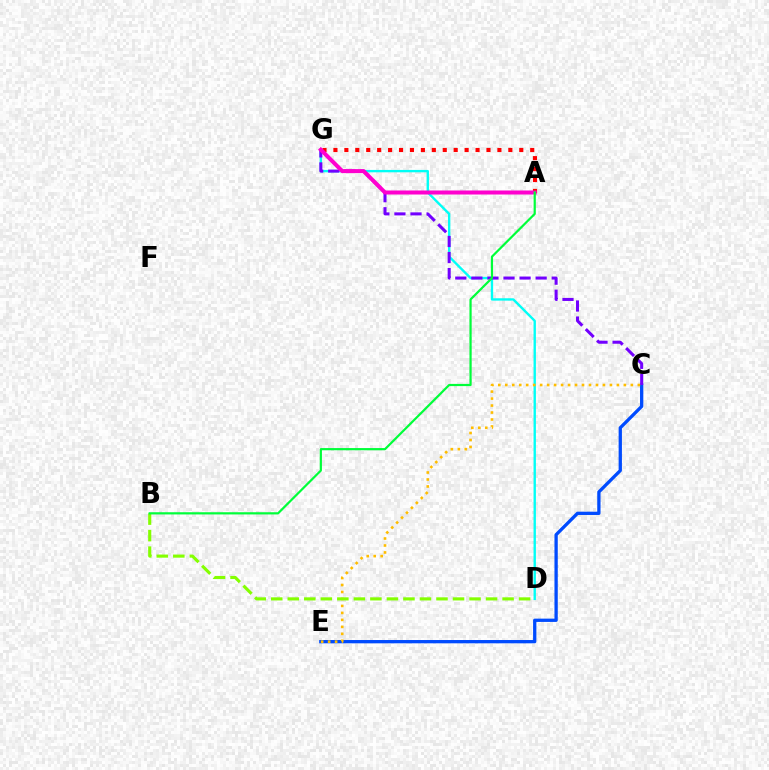{('D', 'G'): [{'color': '#00fff6', 'line_style': 'solid', 'thickness': 1.71}], ('C', 'E'): [{'color': '#004bff', 'line_style': 'solid', 'thickness': 2.37}, {'color': '#ffbd00', 'line_style': 'dotted', 'thickness': 1.9}], ('A', 'G'): [{'color': '#ff0000', 'line_style': 'dotted', 'thickness': 2.97}, {'color': '#ff00cf', 'line_style': 'solid', 'thickness': 2.9}], ('C', 'G'): [{'color': '#7200ff', 'line_style': 'dashed', 'thickness': 2.18}], ('B', 'D'): [{'color': '#84ff00', 'line_style': 'dashed', 'thickness': 2.24}], ('A', 'B'): [{'color': '#00ff39', 'line_style': 'solid', 'thickness': 1.59}]}